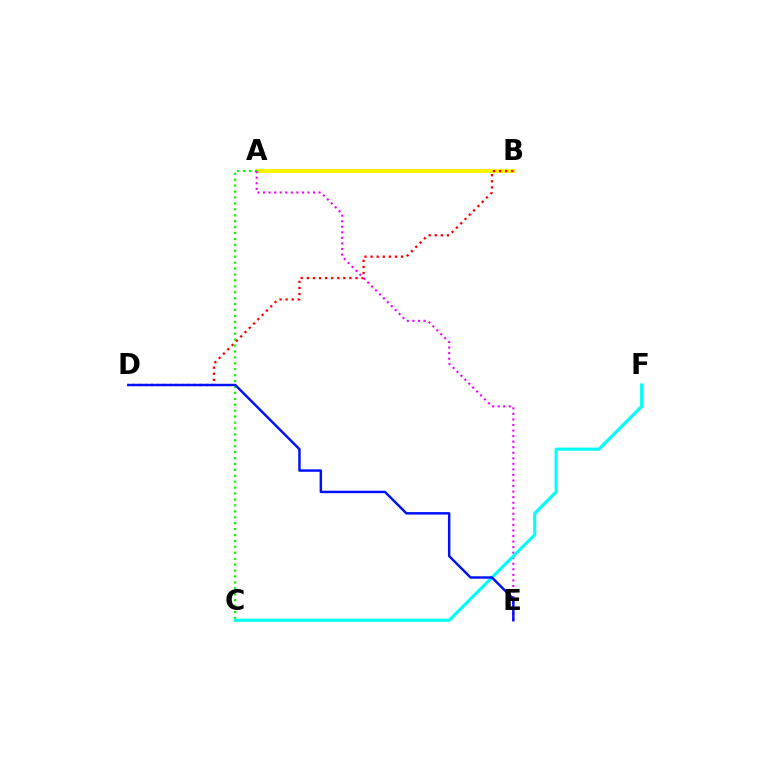{('A', 'B'): [{'color': '#fcf500', 'line_style': 'solid', 'thickness': 2.82}], ('A', 'C'): [{'color': '#08ff00', 'line_style': 'dotted', 'thickness': 1.61}], ('A', 'E'): [{'color': '#ee00ff', 'line_style': 'dotted', 'thickness': 1.51}], ('C', 'F'): [{'color': '#00fff6', 'line_style': 'solid', 'thickness': 2.23}], ('B', 'D'): [{'color': '#ff0000', 'line_style': 'dotted', 'thickness': 1.65}], ('D', 'E'): [{'color': '#0010ff', 'line_style': 'solid', 'thickness': 1.77}]}